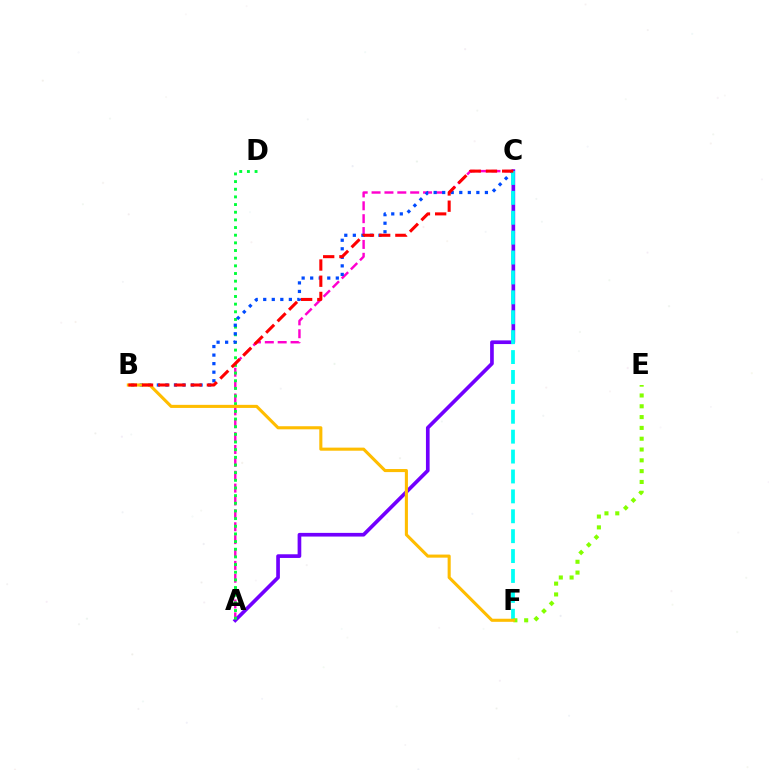{('A', 'C'): [{'color': '#ff00cf', 'line_style': 'dashed', 'thickness': 1.75}, {'color': '#7200ff', 'line_style': 'solid', 'thickness': 2.64}], ('A', 'D'): [{'color': '#00ff39', 'line_style': 'dotted', 'thickness': 2.08}], ('B', 'C'): [{'color': '#004bff', 'line_style': 'dotted', 'thickness': 2.32}, {'color': '#ff0000', 'line_style': 'dashed', 'thickness': 2.2}], ('C', 'F'): [{'color': '#00fff6', 'line_style': 'dashed', 'thickness': 2.7}], ('E', 'F'): [{'color': '#84ff00', 'line_style': 'dotted', 'thickness': 2.94}], ('B', 'F'): [{'color': '#ffbd00', 'line_style': 'solid', 'thickness': 2.22}]}